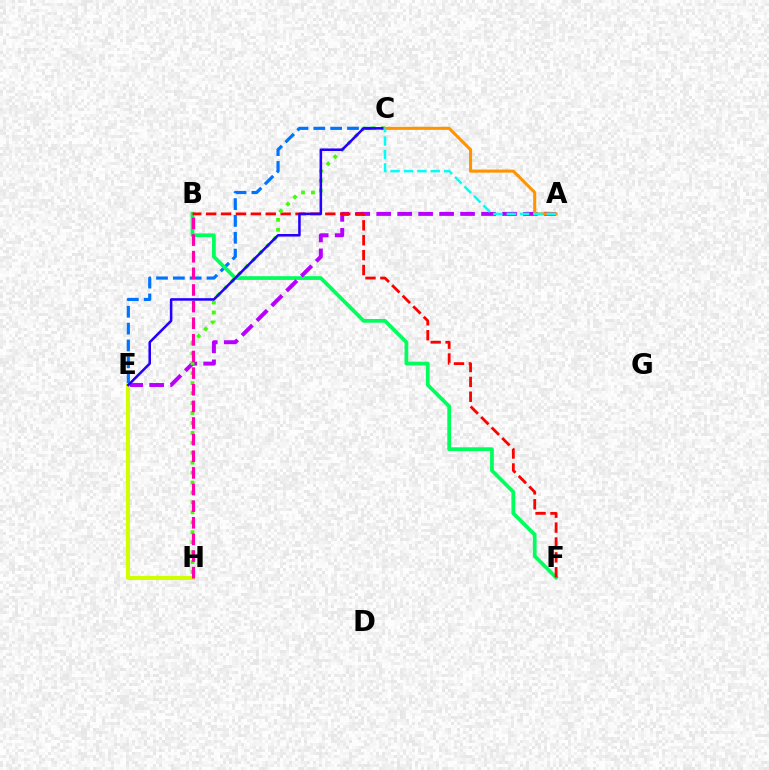{('C', 'E'): [{'color': '#0074ff', 'line_style': 'dashed', 'thickness': 2.29}, {'color': '#2500ff', 'line_style': 'solid', 'thickness': 1.84}], ('B', 'F'): [{'color': '#00ff5c', 'line_style': 'solid', 'thickness': 2.69}, {'color': '#ff0000', 'line_style': 'dashed', 'thickness': 2.02}], ('A', 'E'): [{'color': '#b900ff', 'line_style': 'dashed', 'thickness': 2.85}], ('E', 'H'): [{'color': '#d1ff00', 'line_style': 'solid', 'thickness': 2.93}], ('C', 'H'): [{'color': '#3dff00', 'line_style': 'dotted', 'thickness': 2.7}], ('B', 'H'): [{'color': '#ff00ac', 'line_style': 'dashed', 'thickness': 2.26}], ('A', 'C'): [{'color': '#ff9400', 'line_style': 'solid', 'thickness': 2.21}, {'color': '#00fff6', 'line_style': 'dashed', 'thickness': 1.82}]}